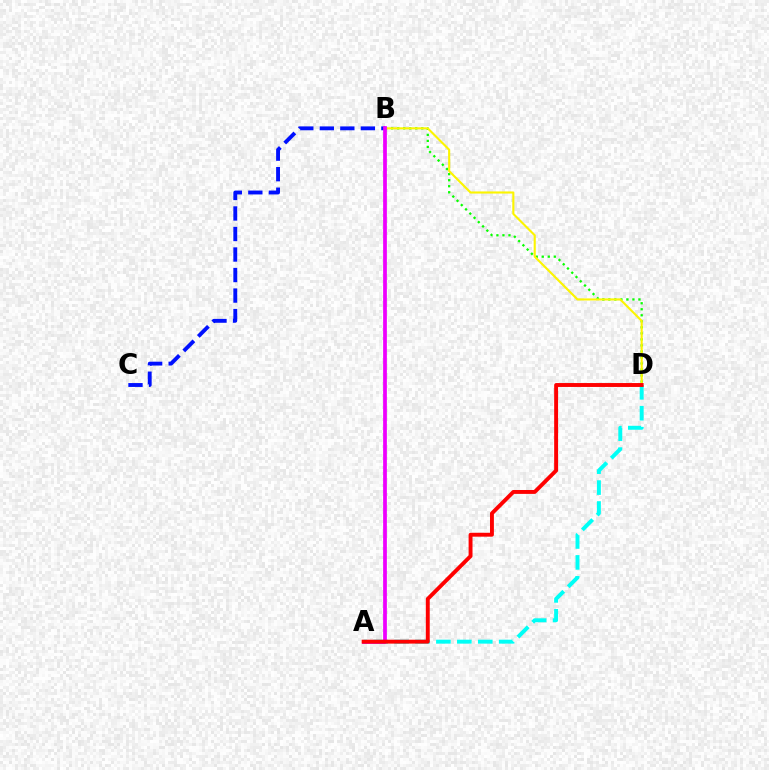{('B', 'D'): [{'color': '#08ff00', 'line_style': 'dotted', 'thickness': 1.64}, {'color': '#fcf500', 'line_style': 'solid', 'thickness': 1.52}], ('B', 'C'): [{'color': '#0010ff', 'line_style': 'dashed', 'thickness': 2.79}], ('A', 'D'): [{'color': '#00fff6', 'line_style': 'dashed', 'thickness': 2.84}, {'color': '#ff0000', 'line_style': 'solid', 'thickness': 2.81}], ('A', 'B'): [{'color': '#ee00ff', 'line_style': 'solid', 'thickness': 2.7}]}